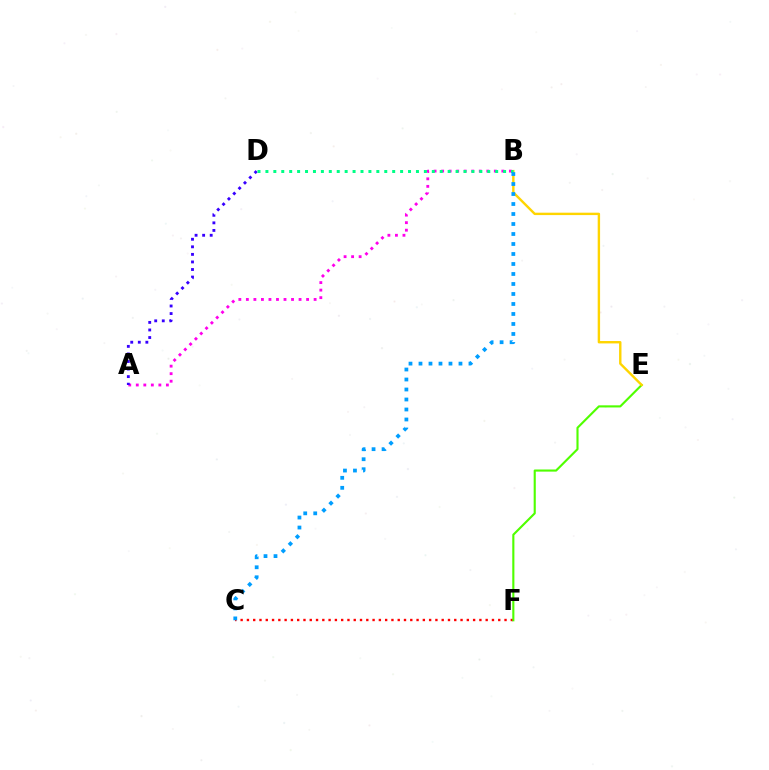{('A', 'B'): [{'color': '#ff00ed', 'line_style': 'dotted', 'thickness': 2.04}], ('C', 'F'): [{'color': '#ff0000', 'line_style': 'dotted', 'thickness': 1.71}], ('A', 'D'): [{'color': '#3700ff', 'line_style': 'dotted', 'thickness': 2.05}], ('E', 'F'): [{'color': '#4fff00', 'line_style': 'solid', 'thickness': 1.53}], ('B', 'E'): [{'color': '#ffd500', 'line_style': 'solid', 'thickness': 1.73}], ('B', 'D'): [{'color': '#00ff86', 'line_style': 'dotted', 'thickness': 2.15}], ('B', 'C'): [{'color': '#009eff', 'line_style': 'dotted', 'thickness': 2.72}]}